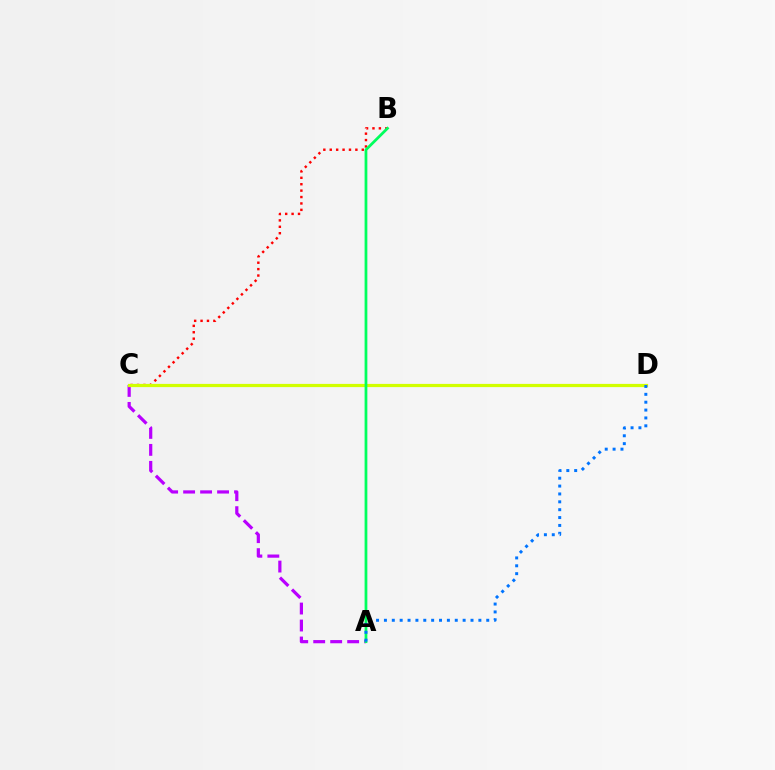{('A', 'C'): [{'color': '#b900ff', 'line_style': 'dashed', 'thickness': 2.31}], ('B', 'C'): [{'color': '#ff0000', 'line_style': 'dotted', 'thickness': 1.74}], ('C', 'D'): [{'color': '#d1ff00', 'line_style': 'solid', 'thickness': 2.31}], ('A', 'B'): [{'color': '#00ff5c', 'line_style': 'solid', 'thickness': 1.99}], ('A', 'D'): [{'color': '#0074ff', 'line_style': 'dotted', 'thickness': 2.14}]}